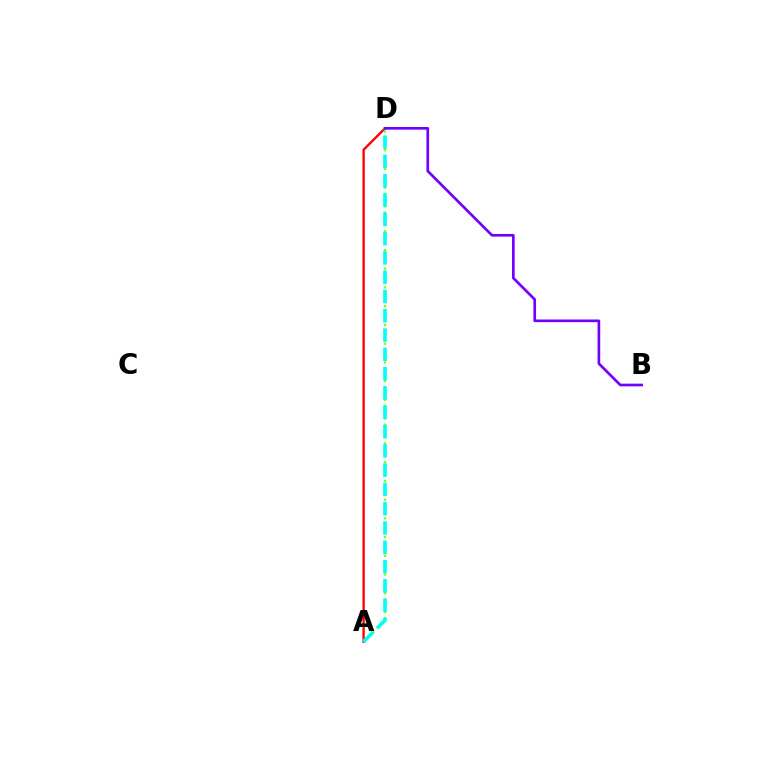{('A', 'D'): [{'color': '#ff0000', 'line_style': 'solid', 'thickness': 1.69}, {'color': '#84ff00', 'line_style': 'dotted', 'thickness': 1.7}, {'color': '#00fff6', 'line_style': 'dashed', 'thickness': 2.62}], ('B', 'D'): [{'color': '#7200ff', 'line_style': 'solid', 'thickness': 1.92}]}